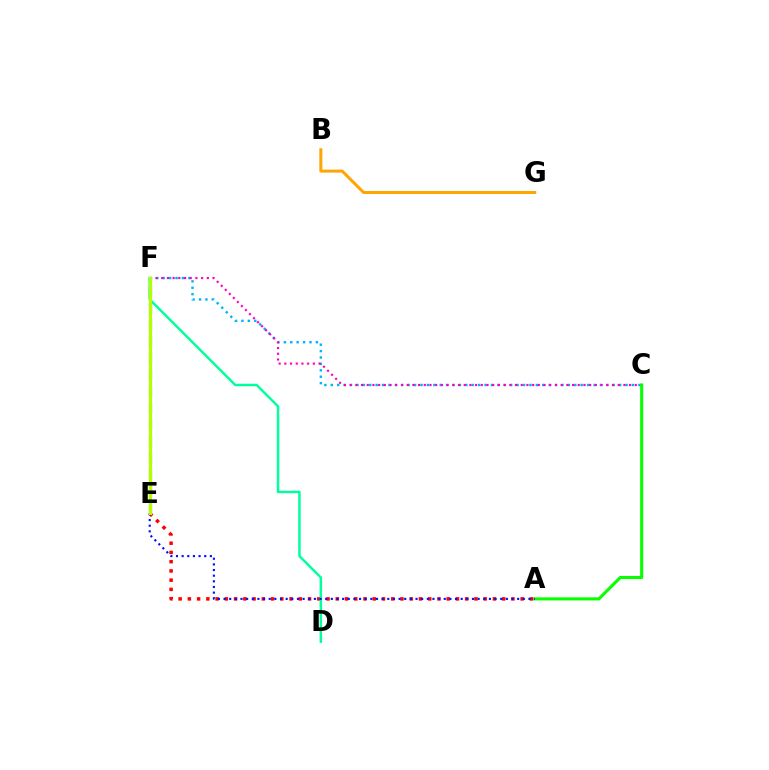{('C', 'F'): [{'color': '#00b5ff', 'line_style': 'dotted', 'thickness': 1.74}, {'color': '#ff00bd', 'line_style': 'dotted', 'thickness': 1.55}], ('B', 'G'): [{'color': '#ffa500', 'line_style': 'solid', 'thickness': 2.15}], ('A', 'C'): [{'color': '#08ff00', 'line_style': 'solid', 'thickness': 2.21}], ('A', 'E'): [{'color': '#ff0000', 'line_style': 'dotted', 'thickness': 2.51}, {'color': '#0010ff', 'line_style': 'dotted', 'thickness': 1.53}], ('D', 'F'): [{'color': '#00ff9d', 'line_style': 'solid', 'thickness': 1.77}], ('E', 'F'): [{'color': '#9b00ff', 'line_style': 'dashed', 'thickness': 2.25}, {'color': '#b3ff00', 'line_style': 'solid', 'thickness': 2.3}]}